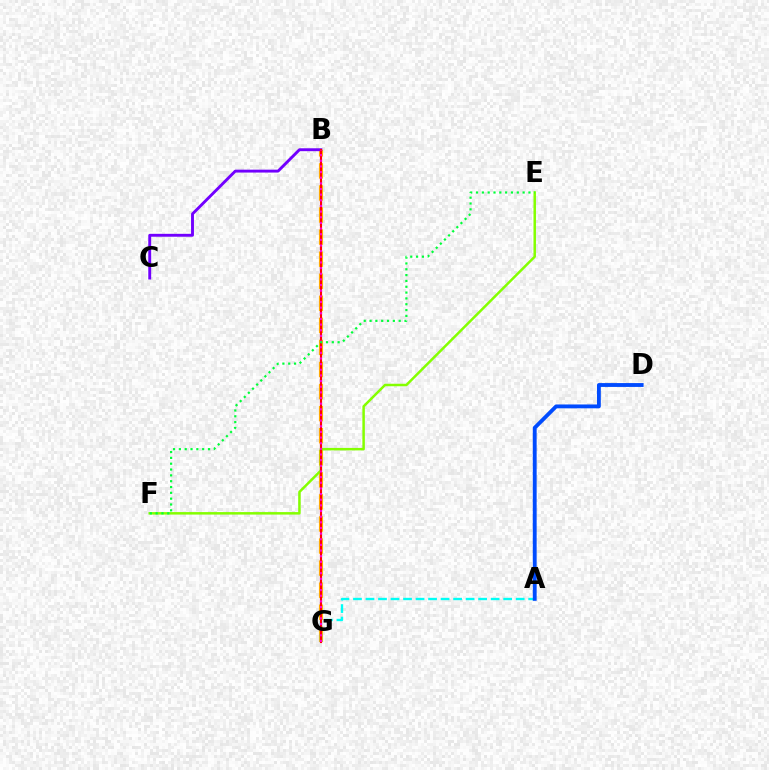{('B', 'G'): [{'color': '#ffbd00', 'line_style': 'dashed', 'thickness': 3.0}, {'color': '#ff0000', 'line_style': 'solid', 'thickness': 1.55}, {'color': '#ff00cf', 'line_style': 'dotted', 'thickness': 1.53}], ('E', 'F'): [{'color': '#84ff00', 'line_style': 'solid', 'thickness': 1.79}, {'color': '#00ff39', 'line_style': 'dotted', 'thickness': 1.58}], ('B', 'C'): [{'color': '#7200ff', 'line_style': 'solid', 'thickness': 2.09}], ('A', 'G'): [{'color': '#00fff6', 'line_style': 'dashed', 'thickness': 1.7}], ('A', 'D'): [{'color': '#004bff', 'line_style': 'solid', 'thickness': 2.77}]}